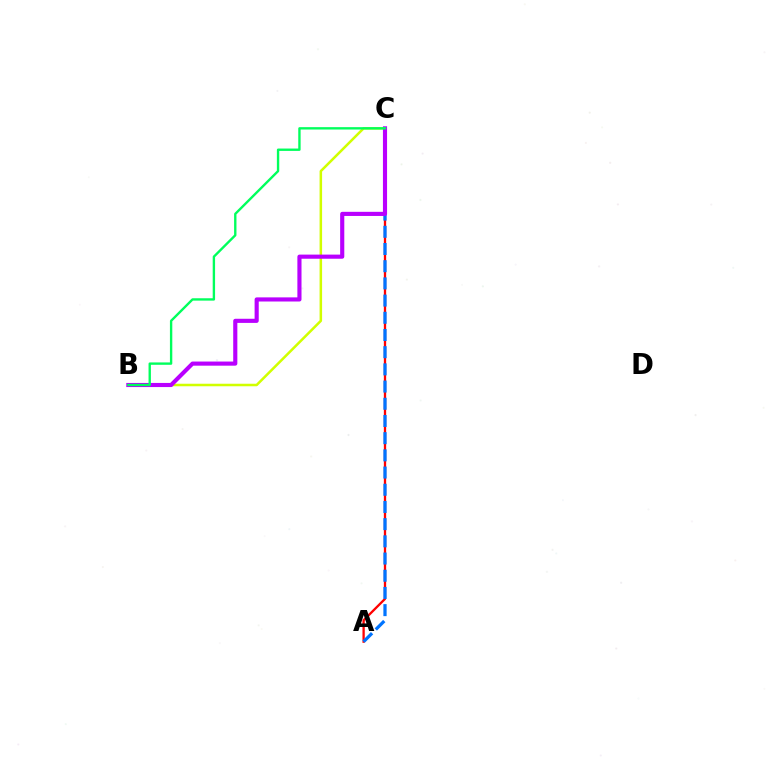{('A', 'C'): [{'color': '#ff0000', 'line_style': 'solid', 'thickness': 1.66}, {'color': '#0074ff', 'line_style': 'dashed', 'thickness': 2.34}], ('B', 'C'): [{'color': '#d1ff00', 'line_style': 'solid', 'thickness': 1.82}, {'color': '#b900ff', 'line_style': 'solid', 'thickness': 2.97}, {'color': '#00ff5c', 'line_style': 'solid', 'thickness': 1.71}]}